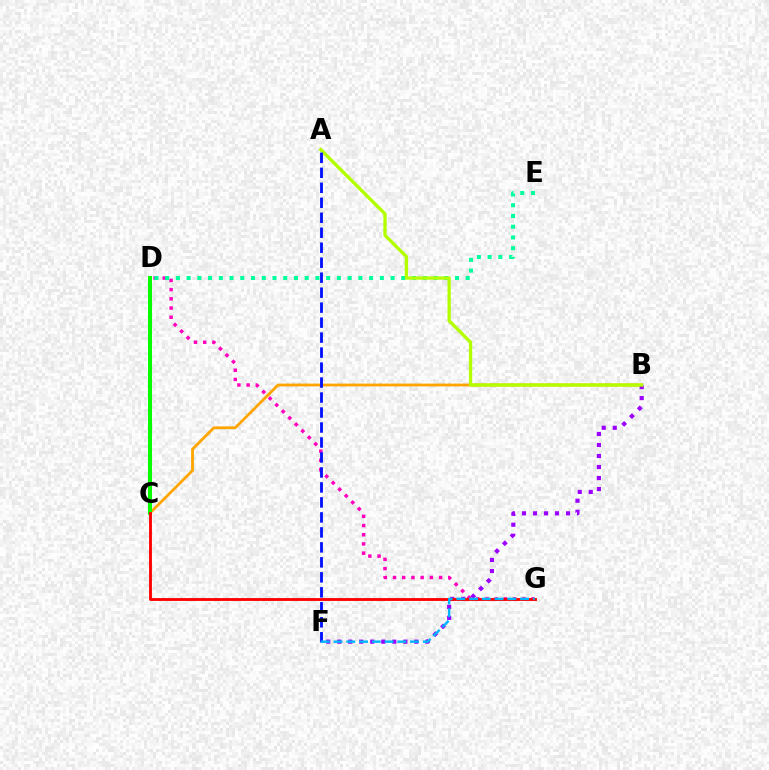{('B', 'C'): [{'color': '#ffa500', 'line_style': 'solid', 'thickness': 2.02}], ('B', 'F'): [{'color': '#9b00ff', 'line_style': 'dotted', 'thickness': 2.99}], ('C', 'D'): [{'color': '#08ff00', 'line_style': 'solid', 'thickness': 2.87}], ('D', 'G'): [{'color': '#ff00bd', 'line_style': 'dotted', 'thickness': 2.5}], ('C', 'G'): [{'color': '#ff0000', 'line_style': 'solid', 'thickness': 2.06}], ('D', 'E'): [{'color': '#00ff9d', 'line_style': 'dotted', 'thickness': 2.92}], ('A', 'B'): [{'color': '#b3ff00', 'line_style': 'solid', 'thickness': 2.38}], ('A', 'F'): [{'color': '#0010ff', 'line_style': 'dashed', 'thickness': 2.04}], ('F', 'G'): [{'color': '#00b5ff', 'line_style': 'dashed', 'thickness': 1.73}]}